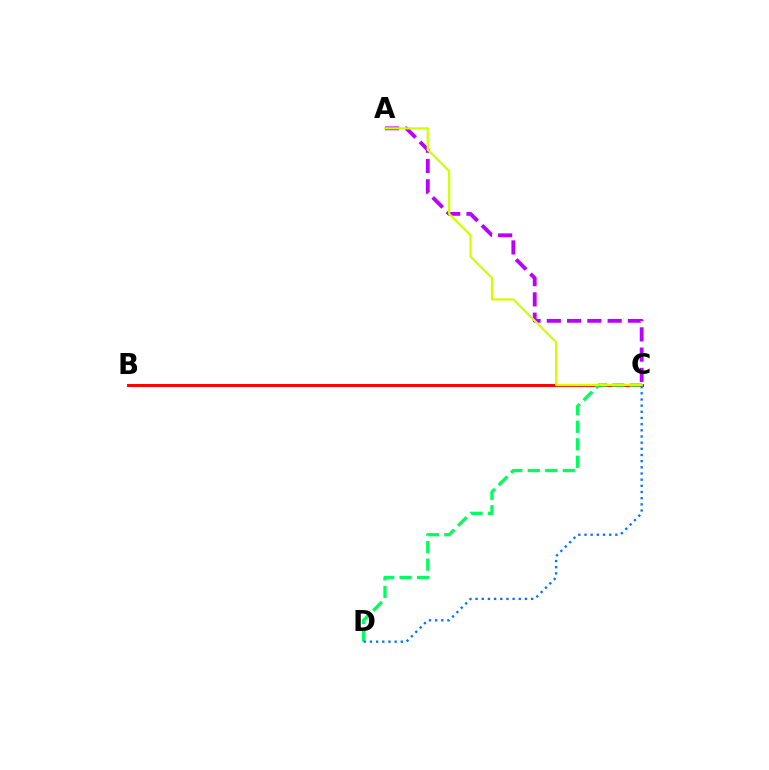{('B', 'C'): [{'color': '#ff0000', 'line_style': 'solid', 'thickness': 2.13}], ('C', 'D'): [{'color': '#00ff5c', 'line_style': 'dashed', 'thickness': 2.38}, {'color': '#0074ff', 'line_style': 'dotted', 'thickness': 1.68}], ('A', 'C'): [{'color': '#b900ff', 'line_style': 'dashed', 'thickness': 2.75}, {'color': '#d1ff00', 'line_style': 'solid', 'thickness': 1.6}]}